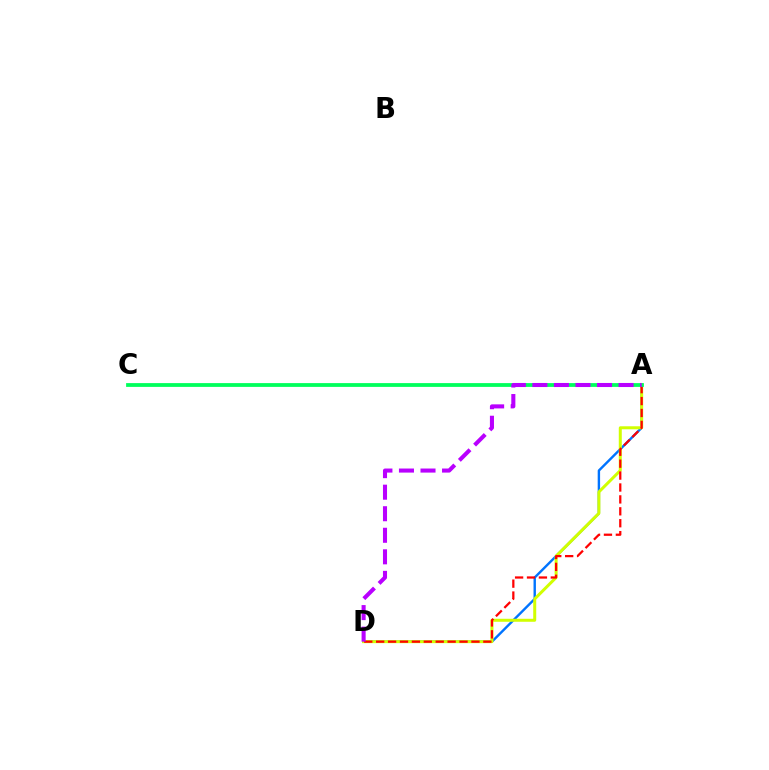{('A', 'D'): [{'color': '#0074ff', 'line_style': 'solid', 'thickness': 1.73}, {'color': '#d1ff00', 'line_style': 'solid', 'thickness': 2.16}, {'color': '#ff0000', 'line_style': 'dashed', 'thickness': 1.62}, {'color': '#b900ff', 'line_style': 'dashed', 'thickness': 2.93}], ('A', 'C'): [{'color': '#00ff5c', 'line_style': 'solid', 'thickness': 2.72}]}